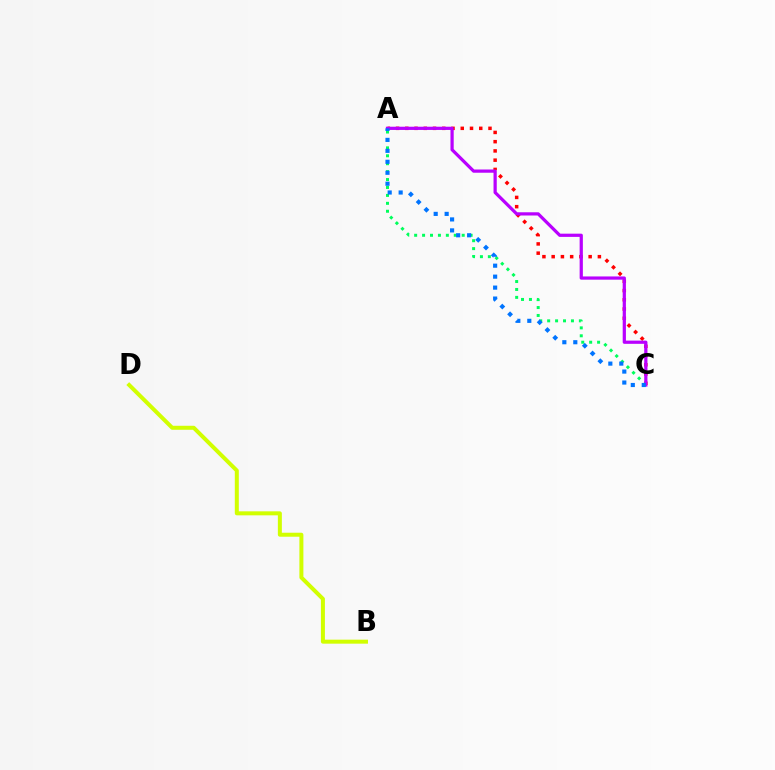{('A', 'C'): [{'color': '#ff0000', 'line_style': 'dotted', 'thickness': 2.51}, {'color': '#00ff5c', 'line_style': 'dotted', 'thickness': 2.15}, {'color': '#b900ff', 'line_style': 'solid', 'thickness': 2.32}, {'color': '#0074ff', 'line_style': 'dotted', 'thickness': 2.98}], ('B', 'D'): [{'color': '#d1ff00', 'line_style': 'solid', 'thickness': 2.88}]}